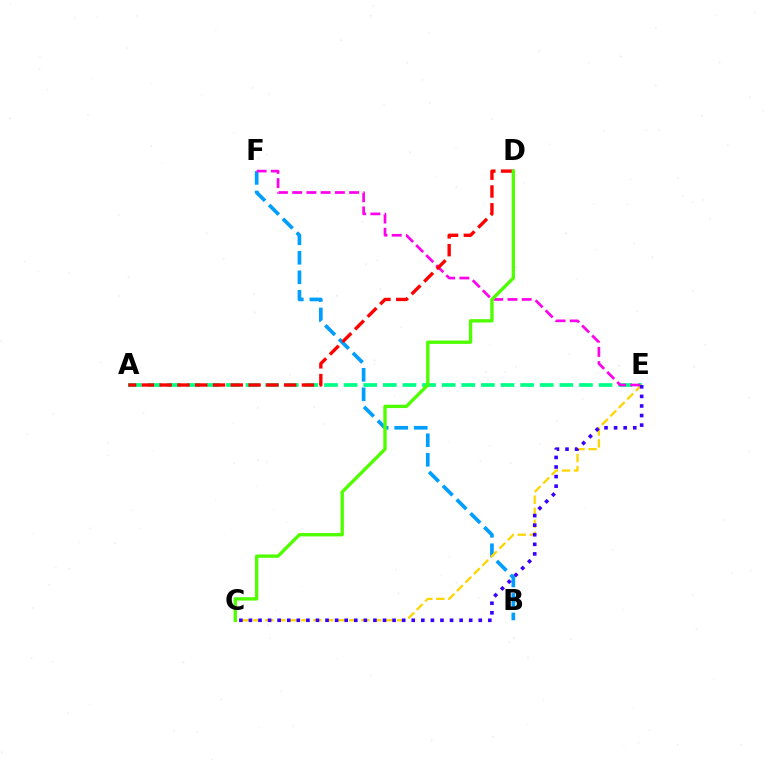{('A', 'E'): [{'color': '#00ff86', 'line_style': 'dashed', 'thickness': 2.66}], ('B', 'F'): [{'color': '#009eff', 'line_style': 'dashed', 'thickness': 2.65}], ('C', 'E'): [{'color': '#ffd500', 'line_style': 'dashed', 'thickness': 1.63}, {'color': '#3700ff', 'line_style': 'dotted', 'thickness': 2.6}], ('E', 'F'): [{'color': '#ff00ed', 'line_style': 'dashed', 'thickness': 1.93}], ('A', 'D'): [{'color': '#ff0000', 'line_style': 'dashed', 'thickness': 2.42}], ('C', 'D'): [{'color': '#4fff00', 'line_style': 'solid', 'thickness': 2.41}]}